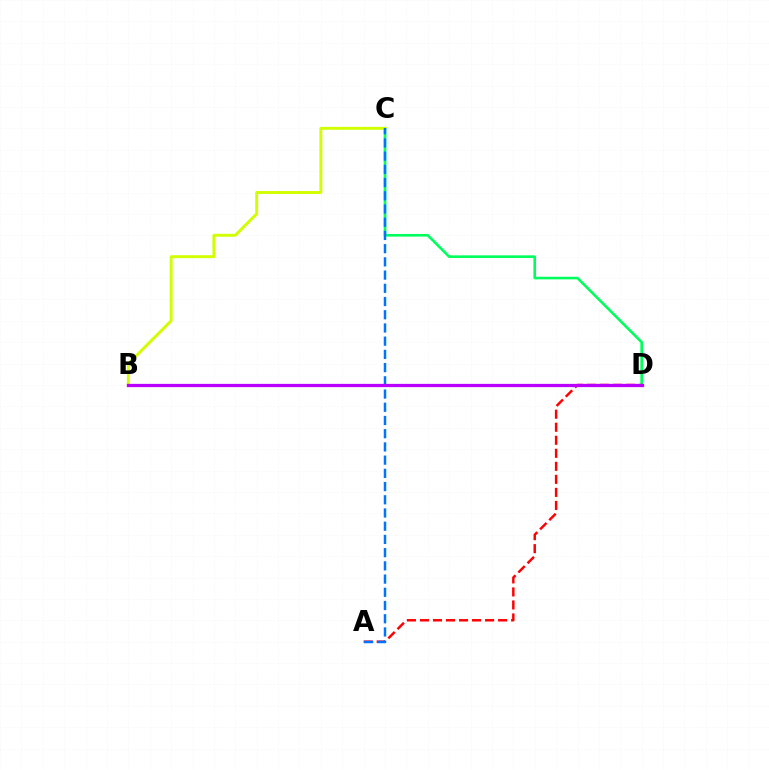{('C', 'D'): [{'color': '#00ff5c', 'line_style': 'solid', 'thickness': 1.9}], ('A', 'D'): [{'color': '#ff0000', 'line_style': 'dashed', 'thickness': 1.77}], ('B', 'C'): [{'color': '#d1ff00', 'line_style': 'solid', 'thickness': 2.11}], ('A', 'C'): [{'color': '#0074ff', 'line_style': 'dashed', 'thickness': 1.8}], ('B', 'D'): [{'color': '#b900ff', 'line_style': 'solid', 'thickness': 2.35}]}